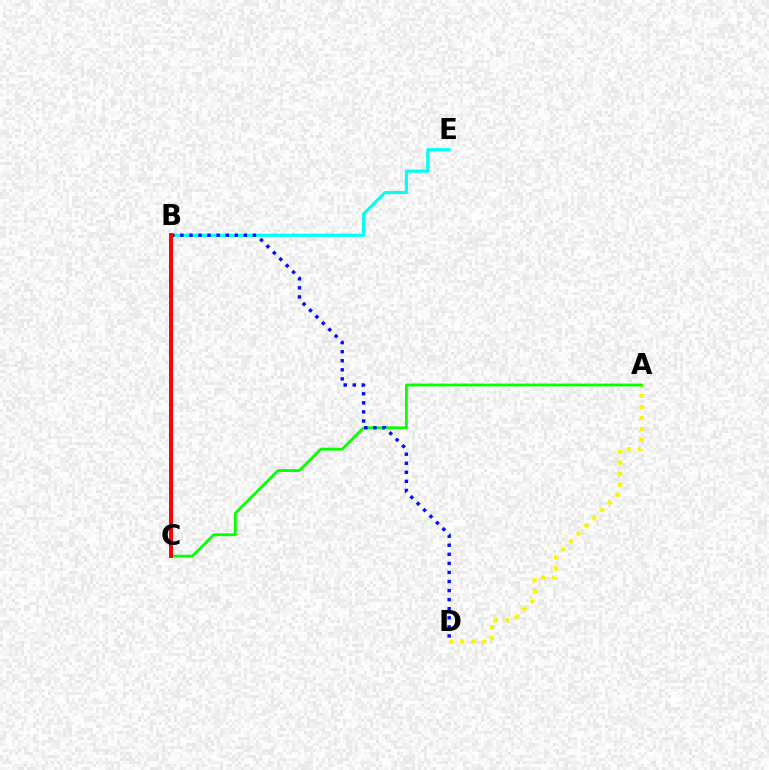{('B', 'C'): [{'color': '#ee00ff', 'line_style': 'solid', 'thickness': 2.09}, {'color': '#ff0000', 'line_style': 'solid', 'thickness': 2.82}], ('A', 'D'): [{'color': '#fcf500', 'line_style': 'dotted', 'thickness': 3.0}], ('B', 'E'): [{'color': '#00fff6', 'line_style': 'solid', 'thickness': 2.24}], ('A', 'C'): [{'color': '#08ff00', 'line_style': 'solid', 'thickness': 2.02}], ('B', 'D'): [{'color': '#0010ff', 'line_style': 'dotted', 'thickness': 2.46}]}